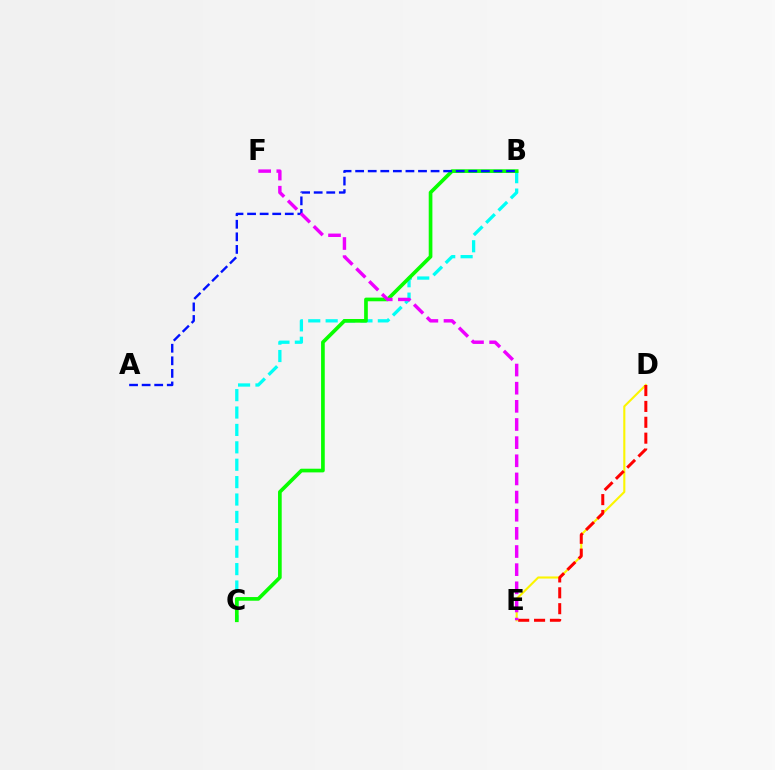{('D', 'E'): [{'color': '#fcf500', 'line_style': 'solid', 'thickness': 1.52}, {'color': '#ff0000', 'line_style': 'dashed', 'thickness': 2.16}], ('B', 'C'): [{'color': '#00fff6', 'line_style': 'dashed', 'thickness': 2.36}, {'color': '#08ff00', 'line_style': 'solid', 'thickness': 2.65}], ('A', 'B'): [{'color': '#0010ff', 'line_style': 'dashed', 'thickness': 1.71}], ('E', 'F'): [{'color': '#ee00ff', 'line_style': 'dashed', 'thickness': 2.47}]}